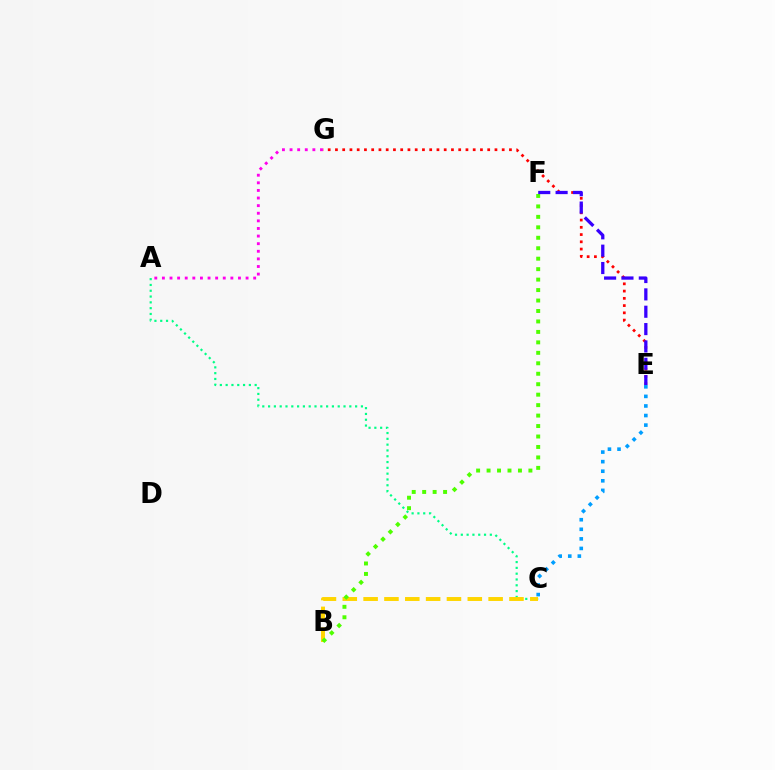{('E', 'G'): [{'color': '#ff0000', 'line_style': 'dotted', 'thickness': 1.97}], ('A', 'G'): [{'color': '#ff00ed', 'line_style': 'dotted', 'thickness': 2.07}], ('A', 'C'): [{'color': '#00ff86', 'line_style': 'dotted', 'thickness': 1.58}], ('B', 'C'): [{'color': '#ffd500', 'line_style': 'dashed', 'thickness': 2.83}], ('B', 'F'): [{'color': '#4fff00', 'line_style': 'dotted', 'thickness': 2.84}], ('E', 'F'): [{'color': '#3700ff', 'line_style': 'dashed', 'thickness': 2.36}], ('C', 'E'): [{'color': '#009eff', 'line_style': 'dotted', 'thickness': 2.6}]}